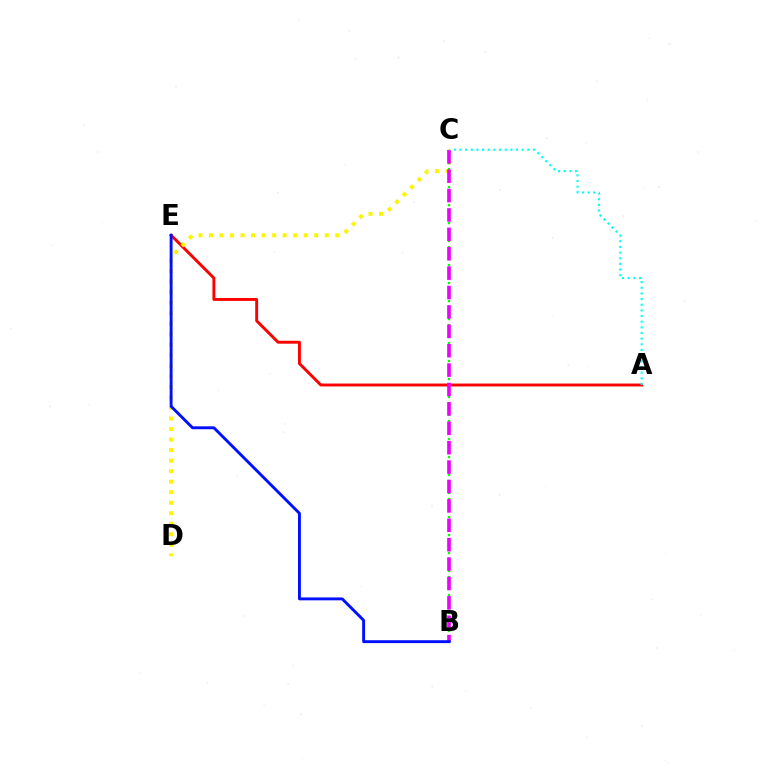{('A', 'E'): [{'color': '#ff0000', 'line_style': 'solid', 'thickness': 2.1}], ('C', 'D'): [{'color': '#fcf500', 'line_style': 'dotted', 'thickness': 2.86}], ('B', 'C'): [{'color': '#08ff00', 'line_style': 'dotted', 'thickness': 1.63}, {'color': '#ee00ff', 'line_style': 'dashed', 'thickness': 2.63}], ('A', 'C'): [{'color': '#00fff6', 'line_style': 'dotted', 'thickness': 1.54}], ('B', 'E'): [{'color': '#0010ff', 'line_style': 'solid', 'thickness': 2.09}]}